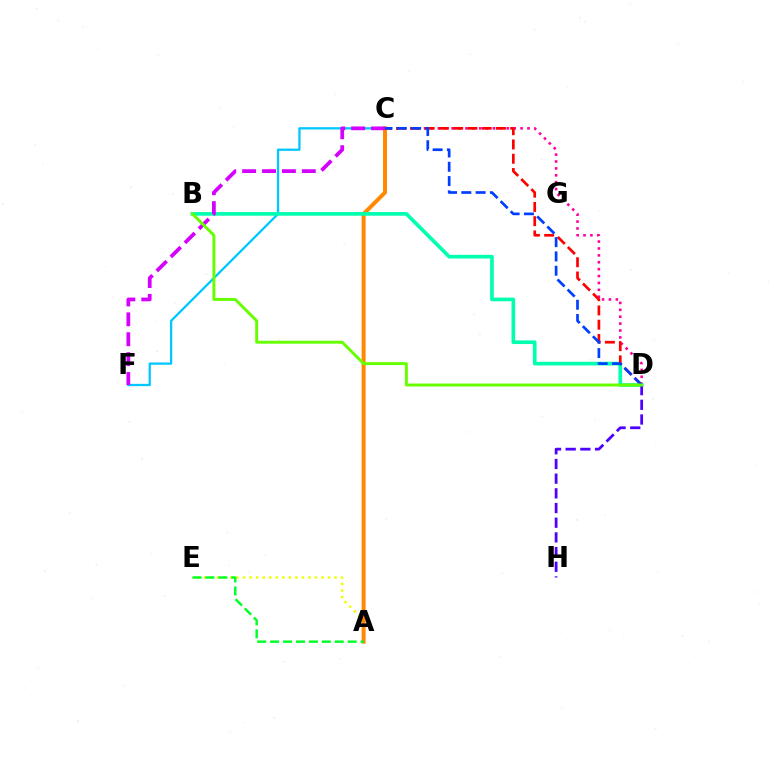{('C', 'D'): [{'color': '#ff00a0', 'line_style': 'dotted', 'thickness': 1.87}, {'color': '#ff0000', 'line_style': 'dashed', 'thickness': 1.94}, {'color': '#003fff', 'line_style': 'dashed', 'thickness': 1.94}], ('A', 'E'): [{'color': '#eeff00', 'line_style': 'dotted', 'thickness': 1.78}, {'color': '#00ff27', 'line_style': 'dashed', 'thickness': 1.76}], ('A', 'C'): [{'color': '#ff8800', 'line_style': 'solid', 'thickness': 2.84}], ('C', 'F'): [{'color': '#00c7ff', 'line_style': 'solid', 'thickness': 1.65}, {'color': '#d600ff', 'line_style': 'dashed', 'thickness': 2.7}], ('B', 'D'): [{'color': '#00ffaf', 'line_style': 'solid', 'thickness': 2.64}, {'color': '#66ff00', 'line_style': 'solid', 'thickness': 2.12}], ('D', 'H'): [{'color': '#4f00ff', 'line_style': 'dashed', 'thickness': 2.0}]}